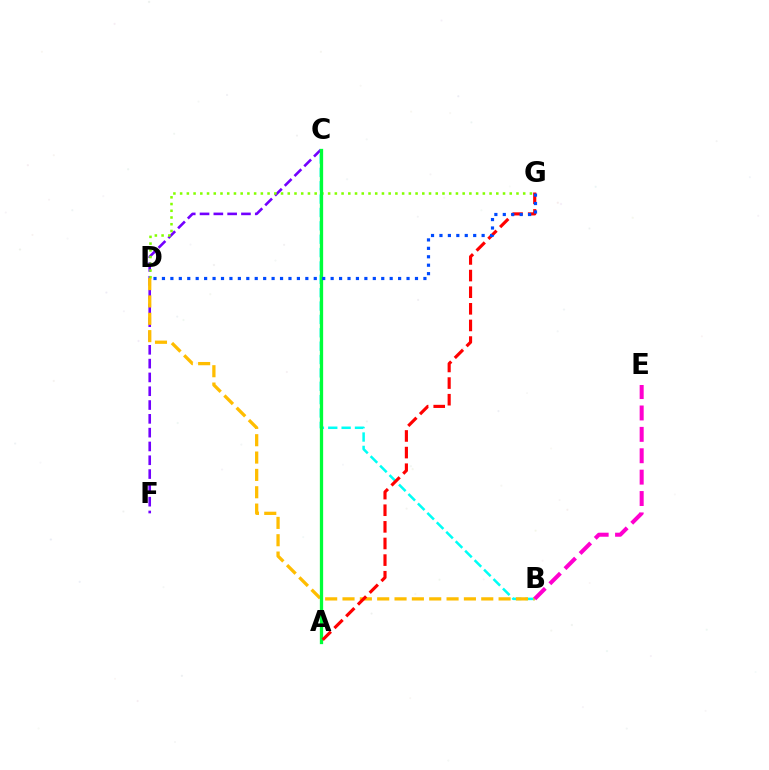{('C', 'F'): [{'color': '#7200ff', 'line_style': 'dashed', 'thickness': 1.88}], ('D', 'G'): [{'color': '#84ff00', 'line_style': 'dotted', 'thickness': 1.83}, {'color': '#004bff', 'line_style': 'dotted', 'thickness': 2.29}], ('B', 'C'): [{'color': '#00fff6', 'line_style': 'dashed', 'thickness': 1.82}], ('B', 'D'): [{'color': '#ffbd00', 'line_style': 'dashed', 'thickness': 2.36}], ('B', 'E'): [{'color': '#ff00cf', 'line_style': 'dashed', 'thickness': 2.91}], ('A', 'C'): [{'color': '#00ff39', 'line_style': 'solid', 'thickness': 2.36}], ('A', 'G'): [{'color': '#ff0000', 'line_style': 'dashed', 'thickness': 2.26}]}